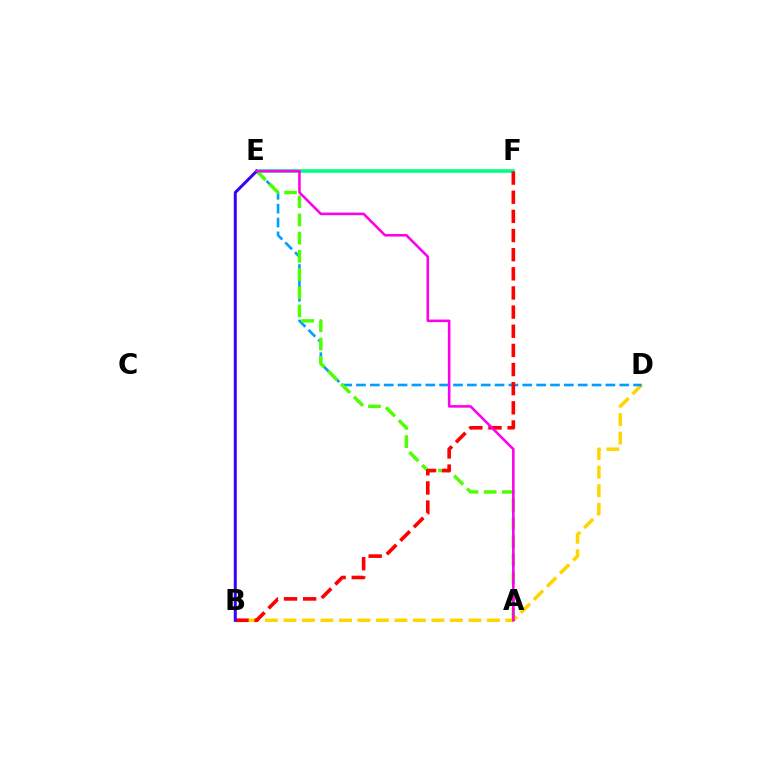{('B', 'D'): [{'color': '#ffd500', 'line_style': 'dashed', 'thickness': 2.51}], ('D', 'E'): [{'color': '#009eff', 'line_style': 'dashed', 'thickness': 1.88}], ('A', 'E'): [{'color': '#4fff00', 'line_style': 'dashed', 'thickness': 2.47}, {'color': '#ff00ed', 'line_style': 'solid', 'thickness': 1.86}], ('E', 'F'): [{'color': '#00ff86', 'line_style': 'solid', 'thickness': 2.6}], ('B', 'F'): [{'color': '#ff0000', 'line_style': 'dashed', 'thickness': 2.6}], ('B', 'E'): [{'color': '#3700ff', 'line_style': 'solid', 'thickness': 2.15}]}